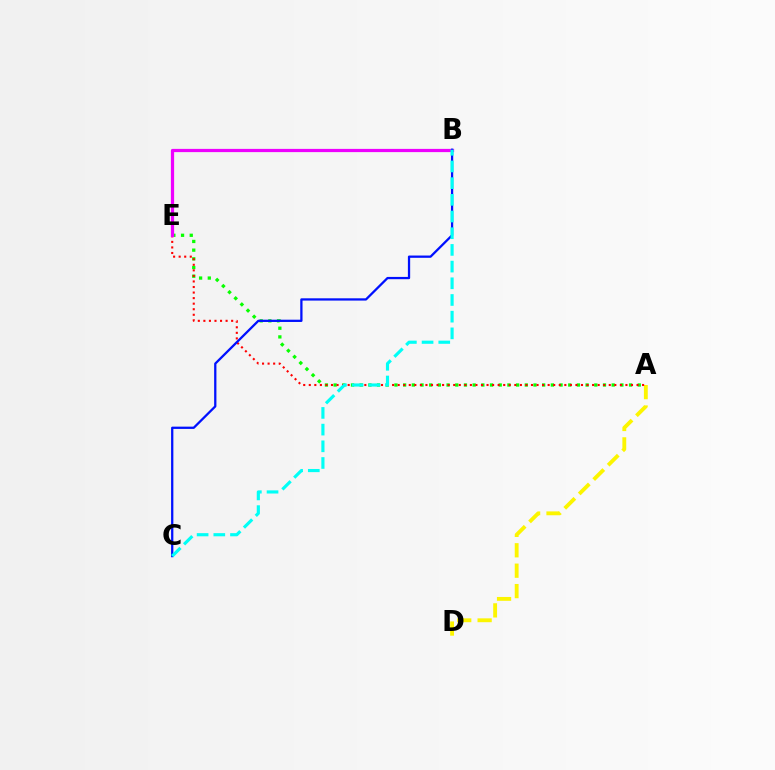{('A', 'E'): [{'color': '#08ff00', 'line_style': 'dotted', 'thickness': 2.36}, {'color': '#ff0000', 'line_style': 'dotted', 'thickness': 1.51}], ('A', 'D'): [{'color': '#fcf500', 'line_style': 'dashed', 'thickness': 2.77}], ('B', 'E'): [{'color': '#ee00ff', 'line_style': 'solid', 'thickness': 2.33}], ('B', 'C'): [{'color': '#0010ff', 'line_style': 'solid', 'thickness': 1.64}, {'color': '#00fff6', 'line_style': 'dashed', 'thickness': 2.27}]}